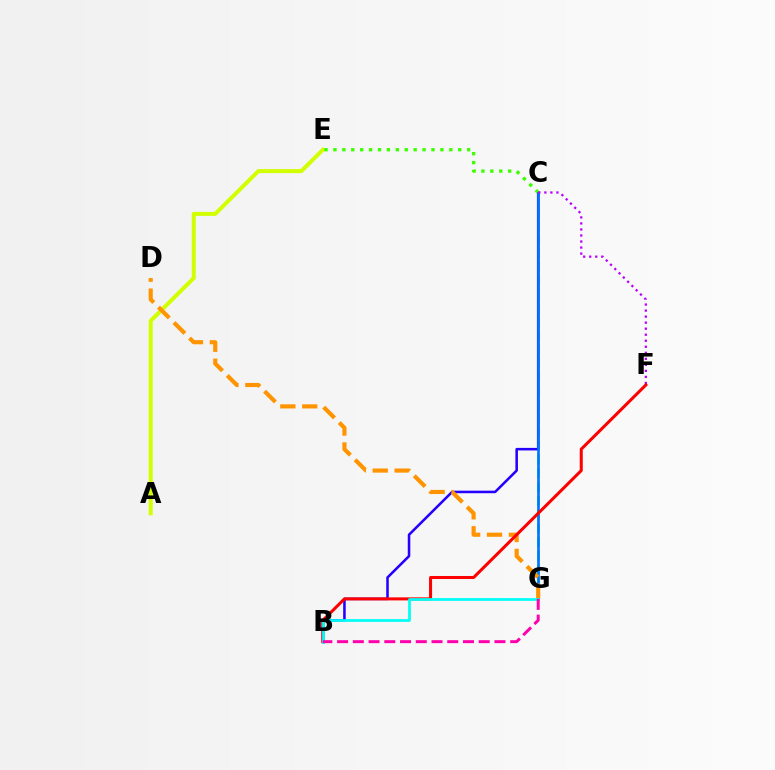{('C', 'G'): [{'color': '#00ff5c', 'line_style': 'dashed', 'thickness': 1.87}, {'color': '#0074ff', 'line_style': 'solid', 'thickness': 1.9}], ('B', 'C'): [{'color': '#2500ff', 'line_style': 'solid', 'thickness': 1.83}], ('A', 'E'): [{'color': '#d1ff00', 'line_style': 'solid', 'thickness': 2.87}], ('C', 'E'): [{'color': '#3dff00', 'line_style': 'dotted', 'thickness': 2.42}], ('D', 'G'): [{'color': '#ff9400', 'line_style': 'dashed', 'thickness': 2.98}], ('C', 'F'): [{'color': '#b900ff', 'line_style': 'dotted', 'thickness': 1.64}], ('B', 'F'): [{'color': '#ff0000', 'line_style': 'solid', 'thickness': 2.18}], ('B', 'G'): [{'color': '#00fff6', 'line_style': 'solid', 'thickness': 1.97}, {'color': '#ff00ac', 'line_style': 'dashed', 'thickness': 2.14}]}